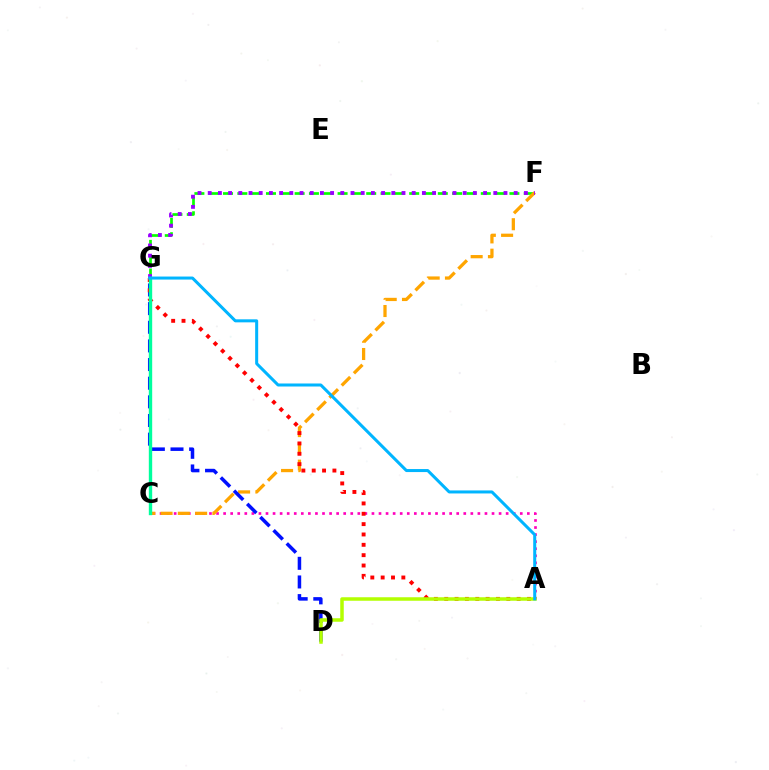{('F', 'G'): [{'color': '#08ff00', 'line_style': 'dashed', 'thickness': 1.95}, {'color': '#9b00ff', 'line_style': 'dotted', 'thickness': 2.77}], ('A', 'C'): [{'color': '#ff00bd', 'line_style': 'dotted', 'thickness': 1.92}], ('C', 'F'): [{'color': '#ffa500', 'line_style': 'dashed', 'thickness': 2.35}], ('D', 'G'): [{'color': '#0010ff', 'line_style': 'dashed', 'thickness': 2.53}], ('A', 'G'): [{'color': '#ff0000', 'line_style': 'dotted', 'thickness': 2.81}, {'color': '#00b5ff', 'line_style': 'solid', 'thickness': 2.18}], ('A', 'D'): [{'color': '#b3ff00', 'line_style': 'solid', 'thickness': 2.52}], ('C', 'G'): [{'color': '#00ff9d', 'line_style': 'solid', 'thickness': 2.43}]}